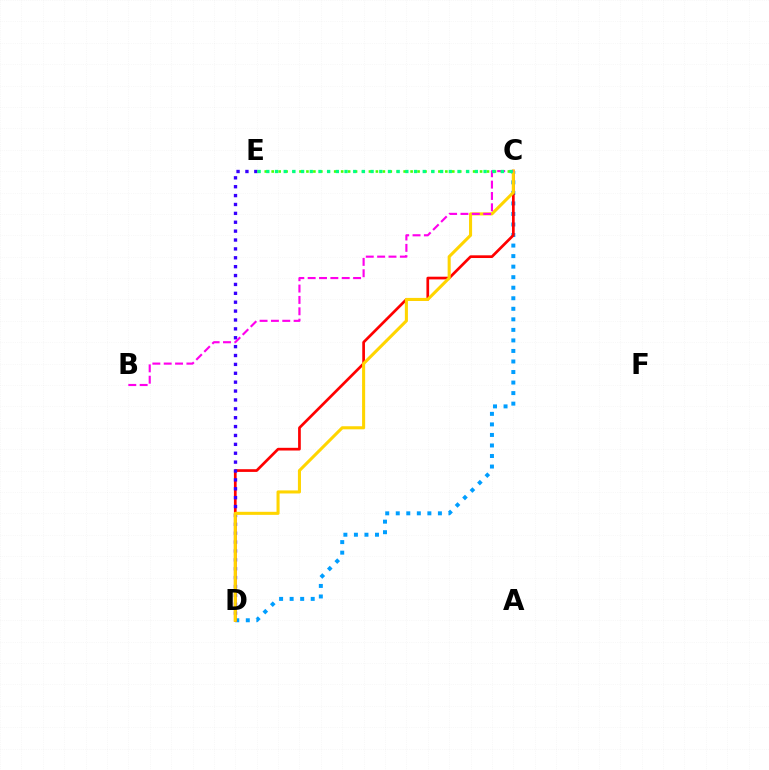{('C', 'D'): [{'color': '#009eff', 'line_style': 'dotted', 'thickness': 2.86}, {'color': '#ff0000', 'line_style': 'solid', 'thickness': 1.95}, {'color': '#ffd500', 'line_style': 'solid', 'thickness': 2.21}], ('D', 'E'): [{'color': '#3700ff', 'line_style': 'dotted', 'thickness': 2.41}], ('B', 'C'): [{'color': '#ff00ed', 'line_style': 'dashed', 'thickness': 1.54}], ('C', 'E'): [{'color': '#4fff00', 'line_style': 'dotted', 'thickness': 1.89}, {'color': '#00ff86', 'line_style': 'dotted', 'thickness': 2.36}]}